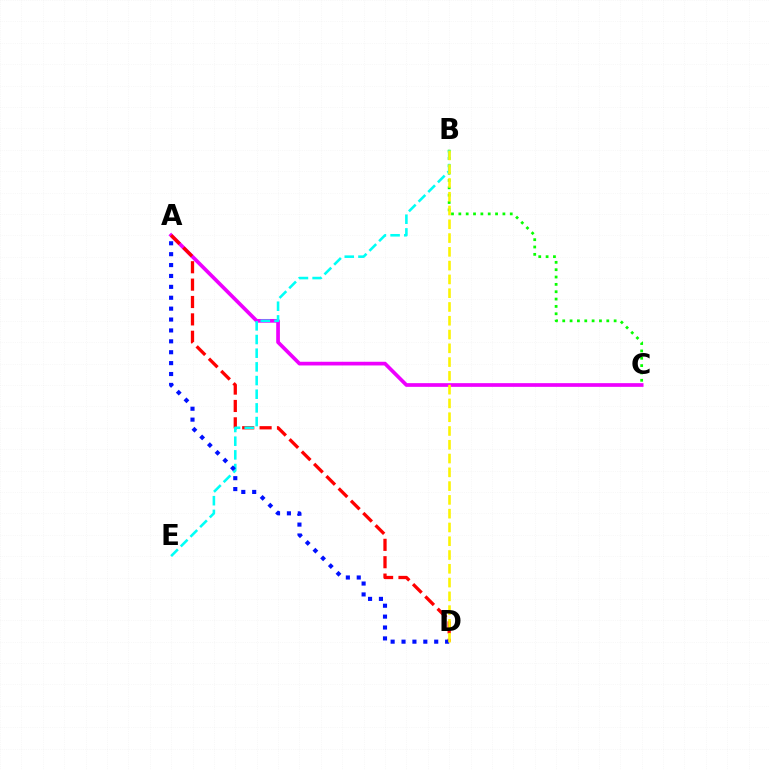{('B', 'C'): [{'color': '#08ff00', 'line_style': 'dotted', 'thickness': 2.0}], ('A', 'C'): [{'color': '#ee00ff', 'line_style': 'solid', 'thickness': 2.66}], ('A', 'D'): [{'color': '#ff0000', 'line_style': 'dashed', 'thickness': 2.36}, {'color': '#0010ff', 'line_style': 'dotted', 'thickness': 2.96}], ('B', 'E'): [{'color': '#00fff6', 'line_style': 'dashed', 'thickness': 1.86}], ('B', 'D'): [{'color': '#fcf500', 'line_style': 'dashed', 'thickness': 1.87}]}